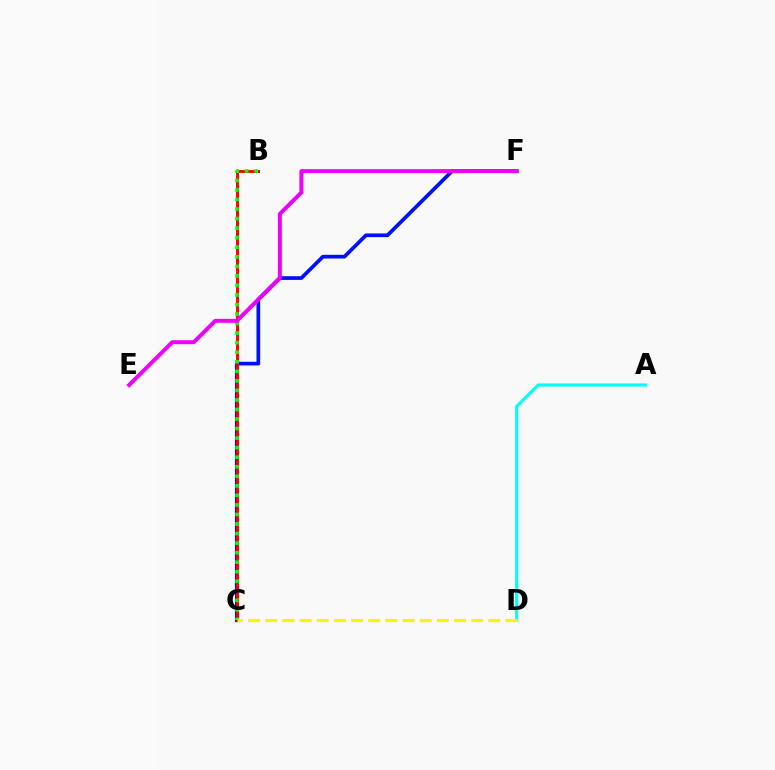{('C', 'F'): [{'color': '#0010ff', 'line_style': 'solid', 'thickness': 2.68}], ('B', 'C'): [{'color': '#ff0000', 'line_style': 'solid', 'thickness': 2.1}, {'color': '#08ff00', 'line_style': 'dotted', 'thickness': 2.59}], ('A', 'D'): [{'color': '#00fff6', 'line_style': 'solid', 'thickness': 2.25}], ('E', 'F'): [{'color': '#ee00ff', 'line_style': 'solid', 'thickness': 2.85}], ('C', 'D'): [{'color': '#fcf500', 'line_style': 'dashed', 'thickness': 2.33}]}